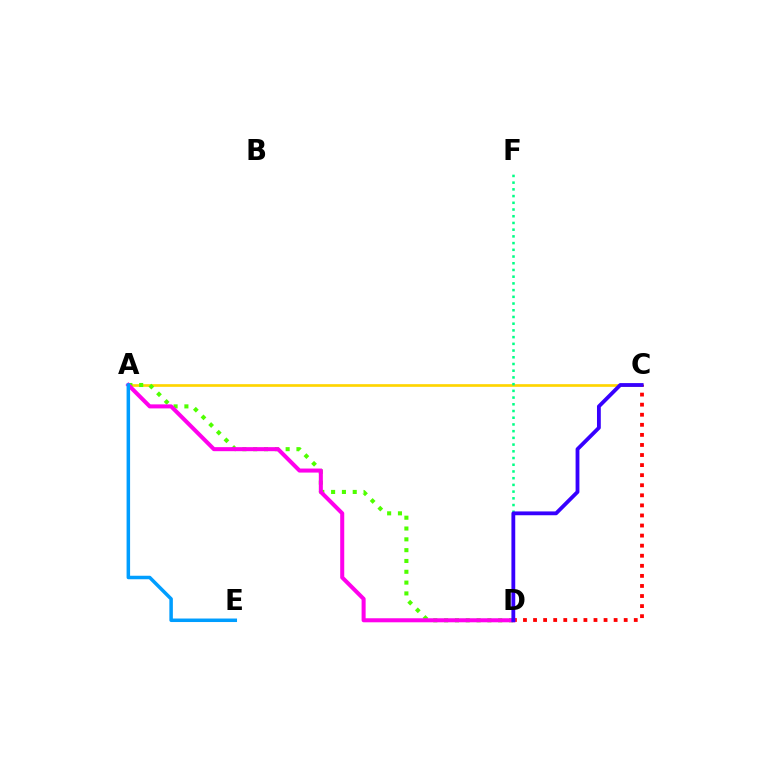{('A', 'C'): [{'color': '#ffd500', 'line_style': 'solid', 'thickness': 1.93}], ('D', 'F'): [{'color': '#00ff86', 'line_style': 'dotted', 'thickness': 1.82}], ('A', 'D'): [{'color': '#4fff00', 'line_style': 'dotted', 'thickness': 2.94}, {'color': '#ff00ed', 'line_style': 'solid', 'thickness': 2.91}], ('C', 'D'): [{'color': '#ff0000', 'line_style': 'dotted', 'thickness': 2.74}, {'color': '#3700ff', 'line_style': 'solid', 'thickness': 2.75}], ('A', 'E'): [{'color': '#009eff', 'line_style': 'solid', 'thickness': 2.53}]}